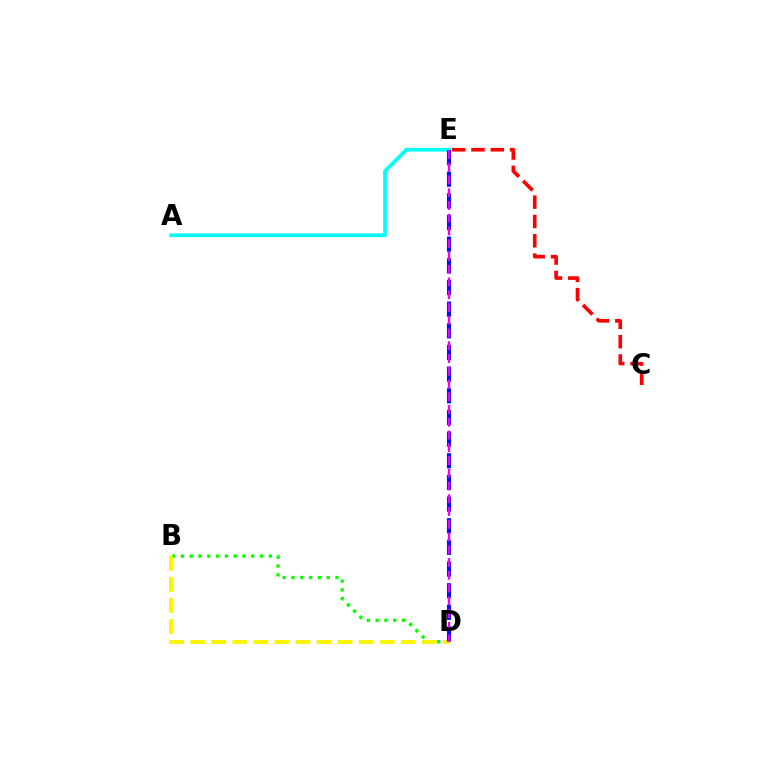{('A', 'E'): [{'color': '#00fff6', 'line_style': 'solid', 'thickness': 2.66}], ('B', 'D'): [{'color': '#08ff00', 'line_style': 'dotted', 'thickness': 2.39}, {'color': '#fcf500', 'line_style': 'dashed', 'thickness': 2.86}], ('C', 'E'): [{'color': '#ff0000', 'line_style': 'dashed', 'thickness': 2.63}], ('D', 'E'): [{'color': '#0010ff', 'line_style': 'dashed', 'thickness': 2.94}, {'color': '#ee00ff', 'line_style': 'dashed', 'thickness': 1.73}]}